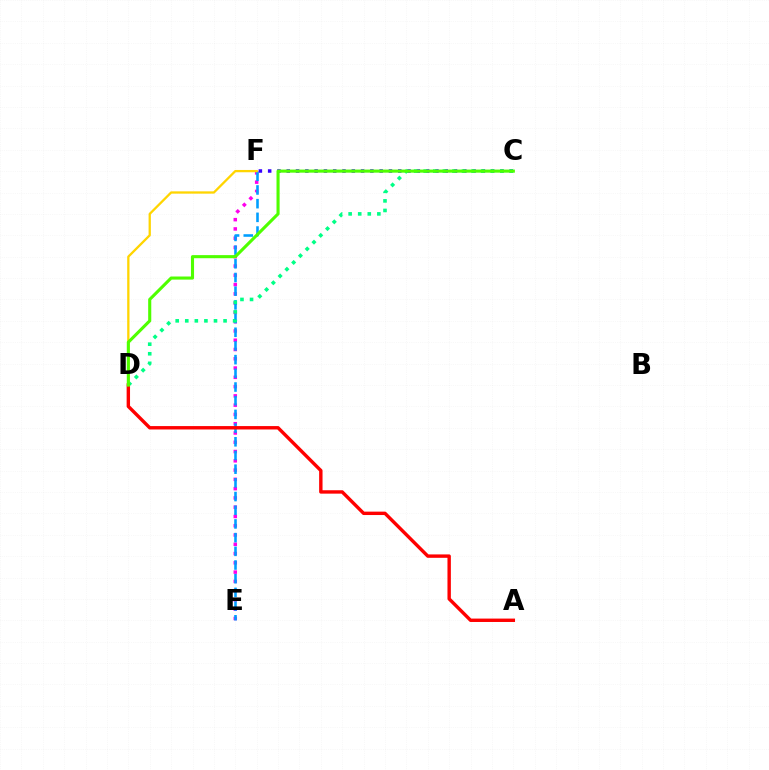{('C', 'F'): [{'color': '#3700ff', 'line_style': 'dotted', 'thickness': 2.52}], ('E', 'F'): [{'color': '#ff00ed', 'line_style': 'dotted', 'thickness': 2.52}, {'color': '#009eff', 'line_style': 'dashed', 'thickness': 1.86}], ('C', 'D'): [{'color': '#00ff86', 'line_style': 'dotted', 'thickness': 2.6}, {'color': '#4fff00', 'line_style': 'solid', 'thickness': 2.23}], ('A', 'D'): [{'color': '#ff0000', 'line_style': 'solid', 'thickness': 2.45}], ('D', 'F'): [{'color': '#ffd500', 'line_style': 'solid', 'thickness': 1.65}]}